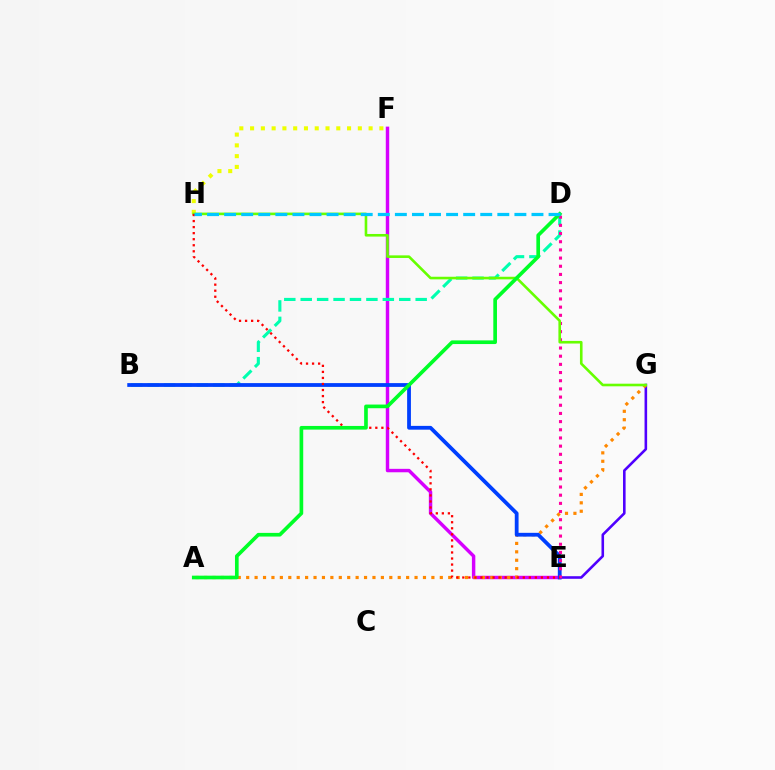{('E', 'F'): [{'color': '#d600ff', 'line_style': 'solid', 'thickness': 2.47}], ('B', 'D'): [{'color': '#00ffaf', 'line_style': 'dashed', 'thickness': 2.23}], ('E', 'G'): [{'color': '#4f00ff', 'line_style': 'solid', 'thickness': 1.86}], ('A', 'G'): [{'color': '#ff8800', 'line_style': 'dotted', 'thickness': 2.29}], ('B', 'E'): [{'color': '#003fff', 'line_style': 'solid', 'thickness': 2.73}], ('F', 'H'): [{'color': '#eeff00', 'line_style': 'dotted', 'thickness': 2.93}], ('D', 'E'): [{'color': '#ff00a0', 'line_style': 'dotted', 'thickness': 2.22}], ('G', 'H'): [{'color': '#66ff00', 'line_style': 'solid', 'thickness': 1.88}], ('E', 'H'): [{'color': '#ff0000', 'line_style': 'dotted', 'thickness': 1.64}], ('A', 'D'): [{'color': '#00ff27', 'line_style': 'solid', 'thickness': 2.64}], ('D', 'H'): [{'color': '#00c7ff', 'line_style': 'dashed', 'thickness': 2.32}]}